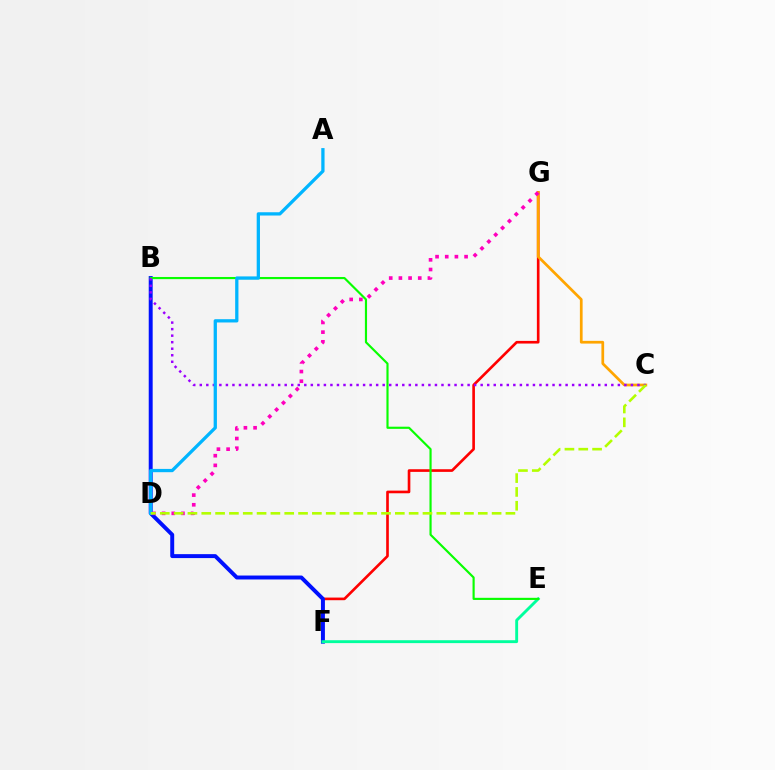{('F', 'G'): [{'color': '#ff0000', 'line_style': 'solid', 'thickness': 1.91}], ('B', 'F'): [{'color': '#0010ff', 'line_style': 'solid', 'thickness': 2.84}], ('C', 'G'): [{'color': '#ffa500', 'line_style': 'solid', 'thickness': 1.96}], ('E', 'F'): [{'color': '#00ff9d', 'line_style': 'solid', 'thickness': 2.08}], ('D', 'G'): [{'color': '#ff00bd', 'line_style': 'dotted', 'thickness': 2.63}], ('B', 'E'): [{'color': '#08ff00', 'line_style': 'solid', 'thickness': 1.55}], ('B', 'C'): [{'color': '#9b00ff', 'line_style': 'dotted', 'thickness': 1.77}], ('A', 'D'): [{'color': '#00b5ff', 'line_style': 'solid', 'thickness': 2.36}], ('C', 'D'): [{'color': '#b3ff00', 'line_style': 'dashed', 'thickness': 1.88}]}